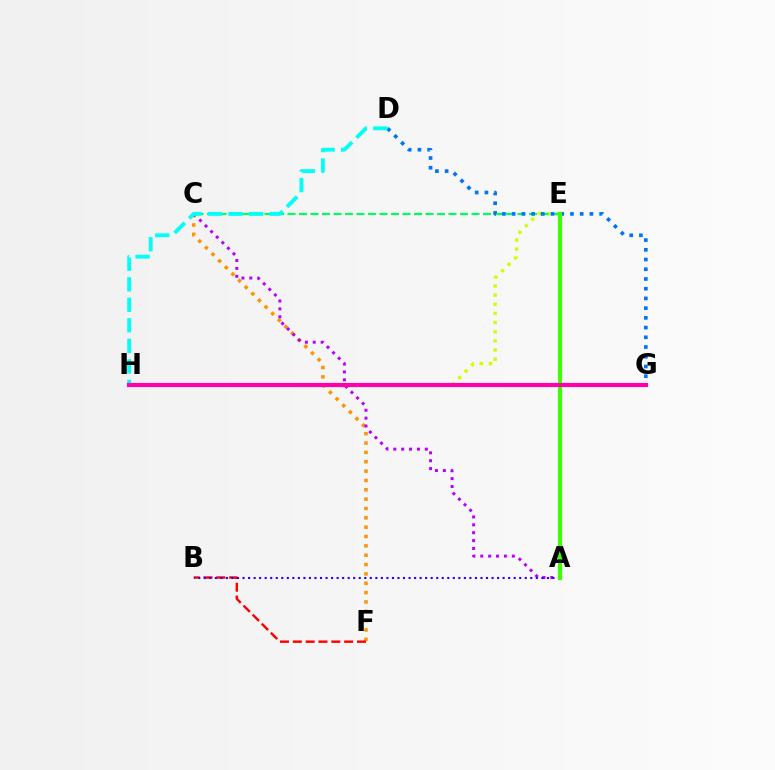{('C', 'F'): [{'color': '#ff9400', 'line_style': 'dotted', 'thickness': 2.54}], ('B', 'F'): [{'color': '#ff0000', 'line_style': 'dashed', 'thickness': 1.74}], ('A', 'C'): [{'color': '#b900ff', 'line_style': 'dotted', 'thickness': 2.14}], ('E', 'H'): [{'color': '#d1ff00', 'line_style': 'dotted', 'thickness': 2.49}], ('C', 'E'): [{'color': '#00ff5c', 'line_style': 'dashed', 'thickness': 1.56}], ('D', 'G'): [{'color': '#0074ff', 'line_style': 'dotted', 'thickness': 2.64}], ('A', 'B'): [{'color': '#2500ff', 'line_style': 'dotted', 'thickness': 1.5}], ('D', 'H'): [{'color': '#00fff6', 'line_style': 'dashed', 'thickness': 2.79}], ('A', 'E'): [{'color': '#3dff00', 'line_style': 'solid', 'thickness': 2.94}], ('G', 'H'): [{'color': '#ff00ac', 'line_style': 'solid', 'thickness': 2.99}]}